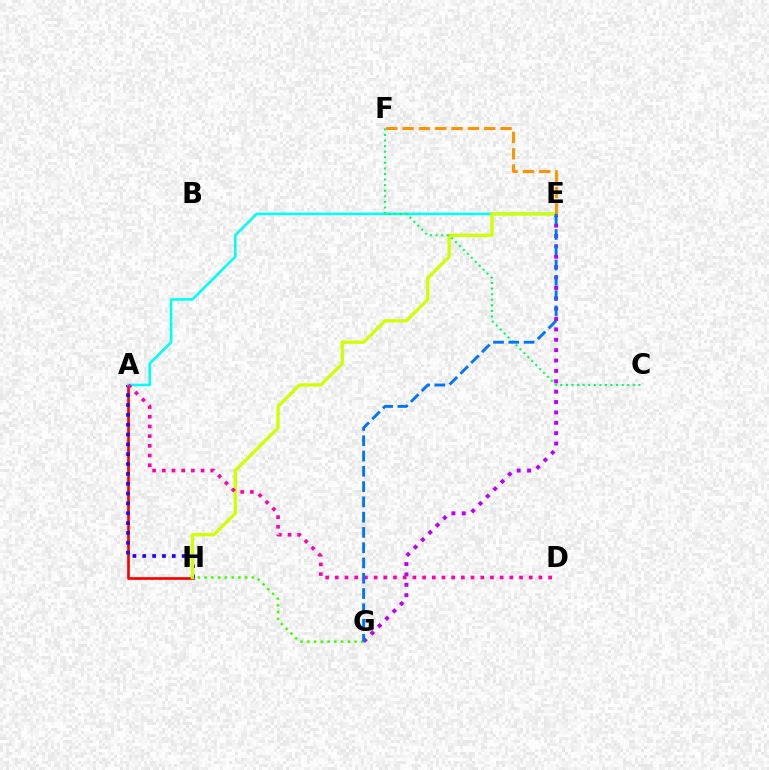{('A', 'H'): [{'color': '#ff0000', 'line_style': 'solid', 'thickness': 1.95}, {'color': '#2500ff', 'line_style': 'dotted', 'thickness': 2.67}], ('E', 'G'): [{'color': '#b900ff', 'line_style': 'dotted', 'thickness': 2.82}, {'color': '#0074ff', 'line_style': 'dashed', 'thickness': 2.08}], ('A', 'E'): [{'color': '#00fff6', 'line_style': 'solid', 'thickness': 1.88}], ('E', 'H'): [{'color': '#d1ff00', 'line_style': 'solid', 'thickness': 2.37}], ('C', 'F'): [{'color': '#00ff5c', 'line_style': 'dotted', 'thickness': 1.51}], ('A', 'D'): [{'color': '#ff00ac', 'line_style': 'dotted', 'thickness': 2.63}], ('E', 'F'): [{'color': '#ff9400', 'line_style': 'dashed', 'thickness': 2.22}], ('G', 'H'): [{'color': '#3dff00', 'line_style': 'dotted', 'thickness': 1.83}]}